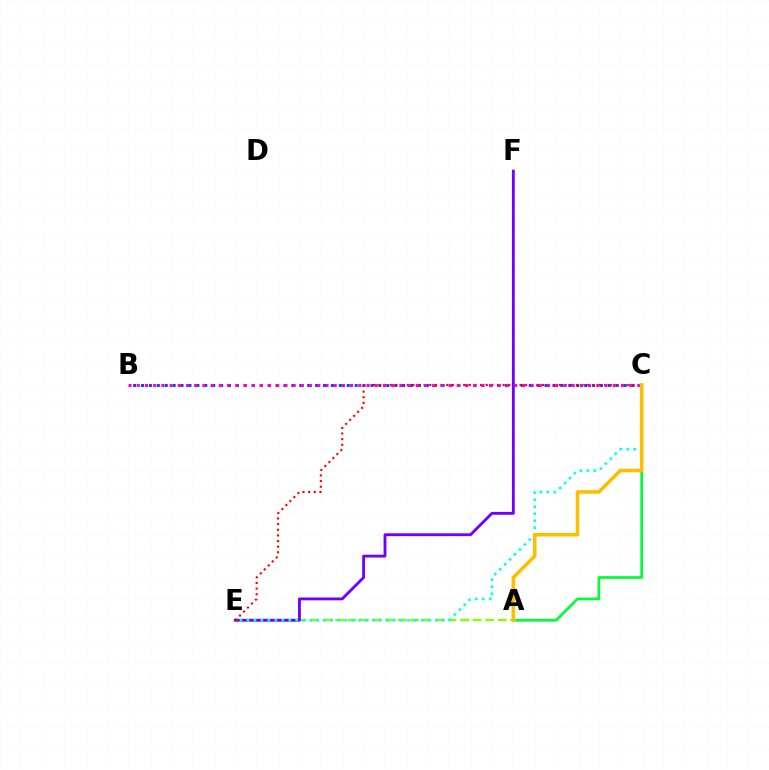{('A', 'E'): [{'color': '#84ff00', 'line_style': 'dashed', 'thickness': 1.7}], ('E', 'F'): [{'color': '#7200ff', 'line_style': 'solid', 'thickness': 2.05}], ('B', 'C'): [{'color': '#004bff', 'line_style': 'dotted', 'thickness': 2.15}, {'color': '#ff00cf', 'line_style': 'dotted', 'thickness': 2.23}], ('A', 'C'): [{'color': '#00ff39', 'line_style': 'solid', 'thickness': 1.97}, {'color': '#ffbd00', 'line_style': 'solid', 'thickness': 2.56}], ('C', 'E'): [{'color': '#00fff6', 'line_style': 'dotted', 'thickness': 1.9}, {'color': '#ff0000', 'line_style': 'dotted', 'thickness': 1.53}]}